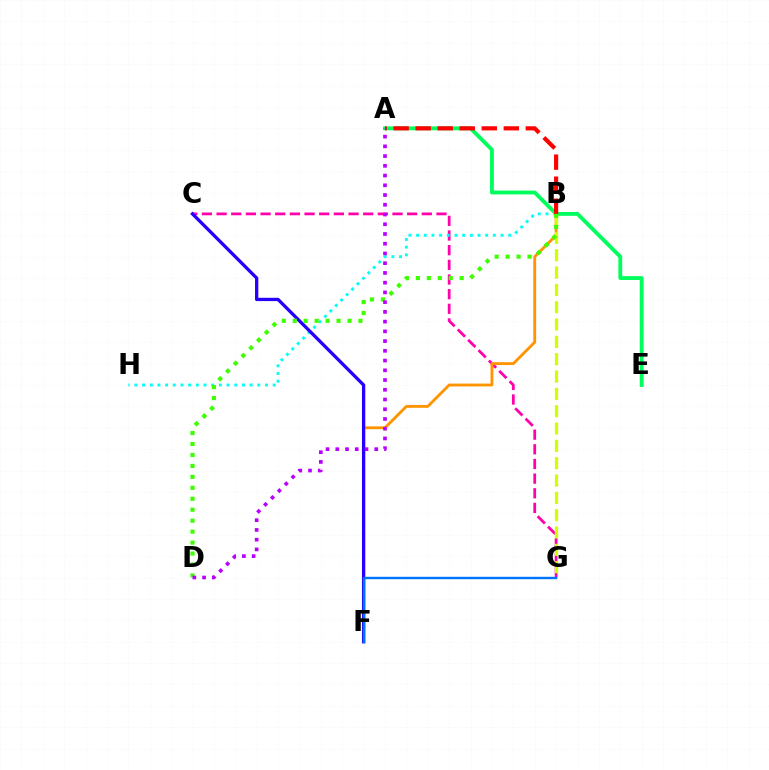{('C', 'G'): [{'color': '#ff00ac', 'line_style': 'dashed', 'thickness': 1.99}], ('A', 'E'): [{'color': '#00ff5c', 'line_style': 'solid', 'thickness': 2.77}], ('B', 'F'): [{'color': '#ff9400', 'line_style': 'solid', 'thickness': 2.04}], ('B', 'G'): [{'color': '#d1ff00', 'line_style': 'dashed', 'thickness': 2.35}], ('B', 'H'): [{'color': '#00fff6', 'line_style': 'dotted', 'thickness': 2.09}], ('C', 'F'): [{'color': '#2500ff', 'line_style': 'solid', 'thickness': 2.37}], ('A', 'B'): [{'color': '#ff0000', 'line_style': 'dashed', 'thickness': 2.99}], ('B', 'D'): [{'color': '#3dff00', 'line_style': 'dotted', 'thickness': 2.98}], ('F', 'G'): [{'color': '#0074ff', 'line_style': 'solid', 'thickness': 1.72}], ('A', 'D'): [{'color': '#b900ff', 'line_style': 'dotted', 'thickness': 2.65}]}